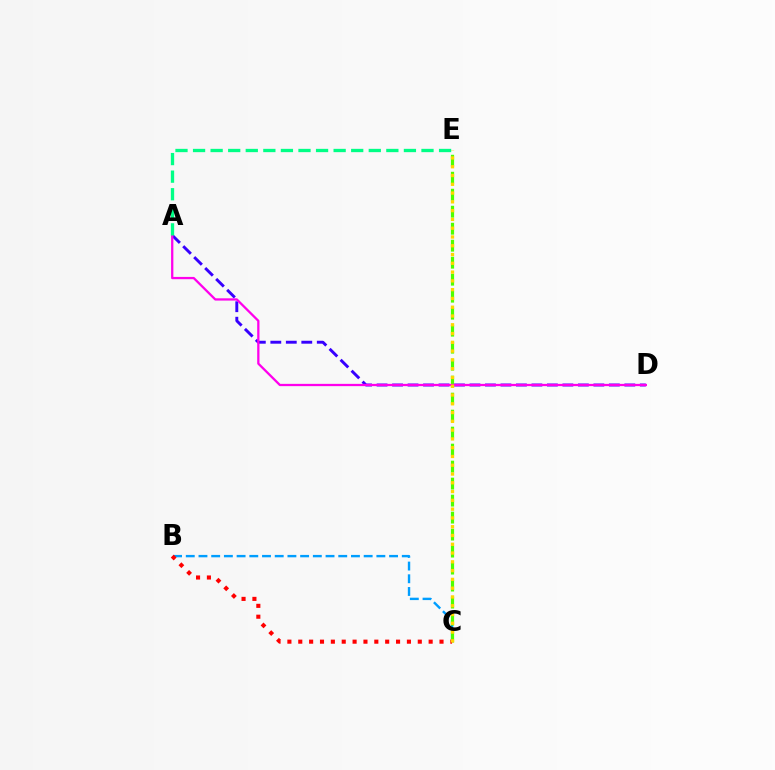{('A', 'D'): [{'color': '#3700ff', 'line_style': 'dashed', 'thickness': 2.1}, {'color': '#ff00ed', 'line_style': 'solid', 'thickness': 1.64}], ('B', 'C'): [{'color': '#009eff', 'line_style': 'dashed', 'thickness': 1.73}, {'color': '#ff0000', 'line_style': 'dotted', 'thickness': 2.95}], ('C', 'E'): [{'color': '#4fff00', 'line_style': 'dashed', 'thickness': 2.31}, {'color': '#ffd500', 'line_style': 'dotted', 'thickness': 2.39}], ('A', 'E'): [{'color': '#00ff86', 'line_style': 'dashed', 'thickness': 2.39}]}